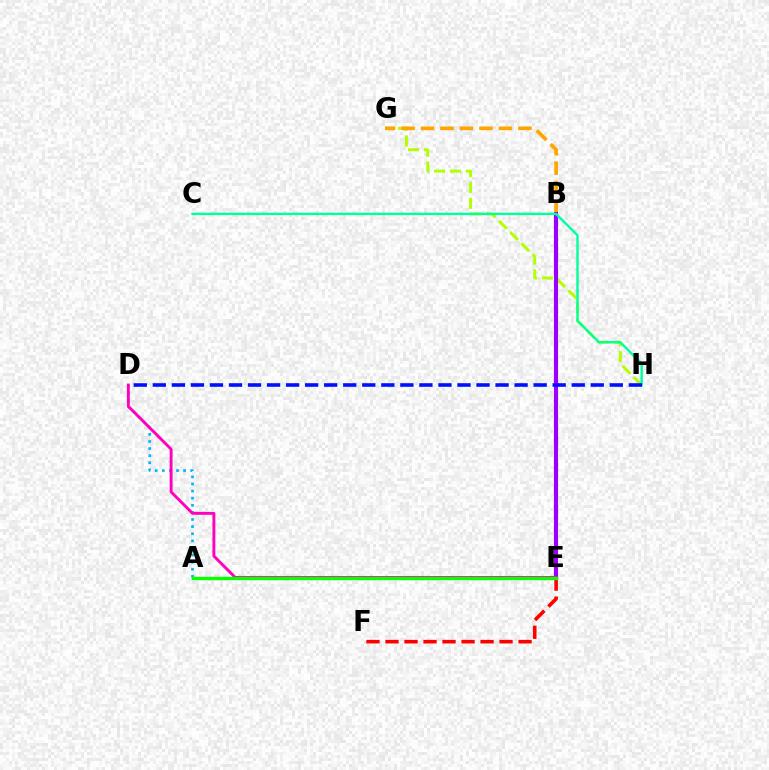{('A', 'D'): [{'color': '#00b5ff', 'line_style': 'dotted', 'thickness': 1.93}], ('G', 'H'): [{'color': '#b3ff00', 'line_style': 'dashed', 'thickness': 2.15}], ('B', 'G'): [{'color': '#ffa500', 'line_style': 'dashed', 'thickness': 2.65}], ('B', 'E'): [{'color': '#9b00ff', 'line_style': 'solid', 'thickness': 2.96}], ('C', 'H'): [{'color': '#00ff9d', 'line_style': 'solid', 'thickness': 1.72}], ('E', 'F'): [{'color': '#ff0000', 'line_style': 'dashed', 'thickness': 2.58}], ('D', 'E'): [{'color': '#ff00bd', 'line_style': 'solid', 'thickness': 2.09}], ('A', 'E'): [{'color': '#08ff00', 'line_style': 'solid', 'thickness': 2.44}], ('D', 'H'): [{'color': '#0010ff', 'line_style': 'dashed', 'thickness': 2.59}]}